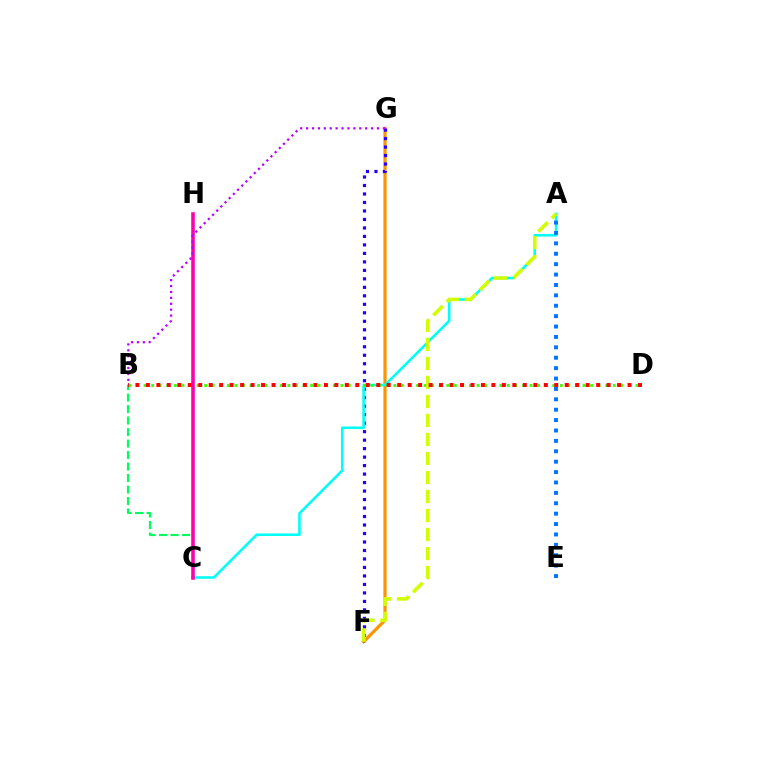{('F', 'G'): [{'color': '#ff9400', 'line_style': 'solid', 'thickness': 2.31}, {'color': '#2500ff', 'line_style': 'dotted', 'thickness': 2.31}], ('B', 'C'): [{'color': '#00ff5c', 'line_style': 'dashed', 'thickness': 1.56}], ('A', 'C'): [{'color': '#00fff6', 'line_style': 'solid', 'thickness': 1.86}], ('B', 'D'): [{'color': '#3dff00', 'line_style': 'dotted', 'thickness': 2.06}, {'color': '#ff0000', 'line_style': 'dotted', 'thickness': 2.85}], ('A', 'E'): [{'color': '#0074ff', 'line_style': 'dotted', 'thickness': 2.82}], ('A', 'F'): [{'color': '#d1ff00', 'line_style': 'dashed', 'thickness': 2.58}], ('C', 'H'): [{'color': '#ff00ac', 'line_style': 'solid', 'thickness': 2.57}], ('B', 'G'): [{'color': '#b900ff', 'line_style': 'dotted', 'thickness': 1.6}]}